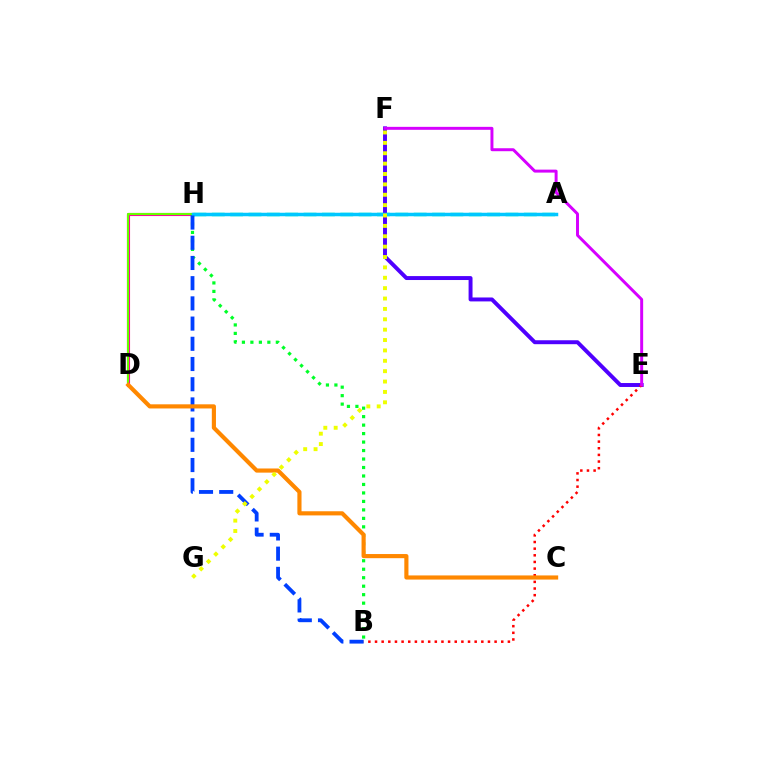{('A', 'H'): [{'color': '#00ffaf', 'line_style': 'dashed', 'thickness': 2.49}, {'color': '#00c7ff', 'line_style': 'solid', 'thickness': 2.51}], ('E', 'F'): [{'color': '#4f00ff', 'line_style': 'solid', 'thickness': 2.83}, {'color': '#d600ff', 'line_style': 'solid', 'thickness': 2.13}], ('D', 'H'): [{'color': '#ff00a0', 'line_style': 'solid', 'thickness': 2.24}, {'color': '#66ff00', 'line_style': 'solid', 'thickness': 1.51}], ('B', 'E'): [{'color': '#ff0000', 'line_style': 'dotted', 'thickness': 1.81}], ('B', 'H'): [{'color': '#00ff27', 'line_style': 'dotted', 'thickness': 2.3}, {'color': '#003fff', 'line_style': 'dashed', 'thickness': 2.75}], ('C', 'D'): [{'color': '#ff8800', 'line_style': 'solid', 'thickness': 2.98}], ('F', 'G'): [{'color': '#eeff00', 'line_style': 'dotted', 'thickness': 2.82}]}